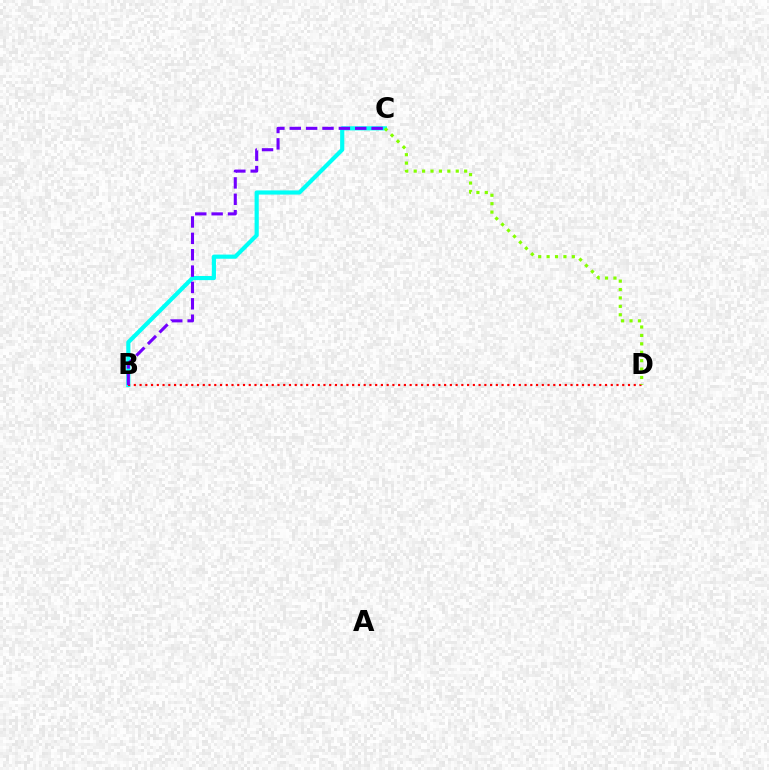{('B', 'C'): [{'color': '#00fff6', 'line_style': 'solid', 'thickness': 2.99}, {'color': '#7200ff', 'line_style': 'dashed', 'thickness': 2.22}], ('B', 'D'): [{'color': '#ff0000', 'line_style': 'dotted', 'thickness': 1.56}], ('C', 'D'): [{'color': '#84ff00', 'line_style': 'dotted', 'thickness': 2.28}]}